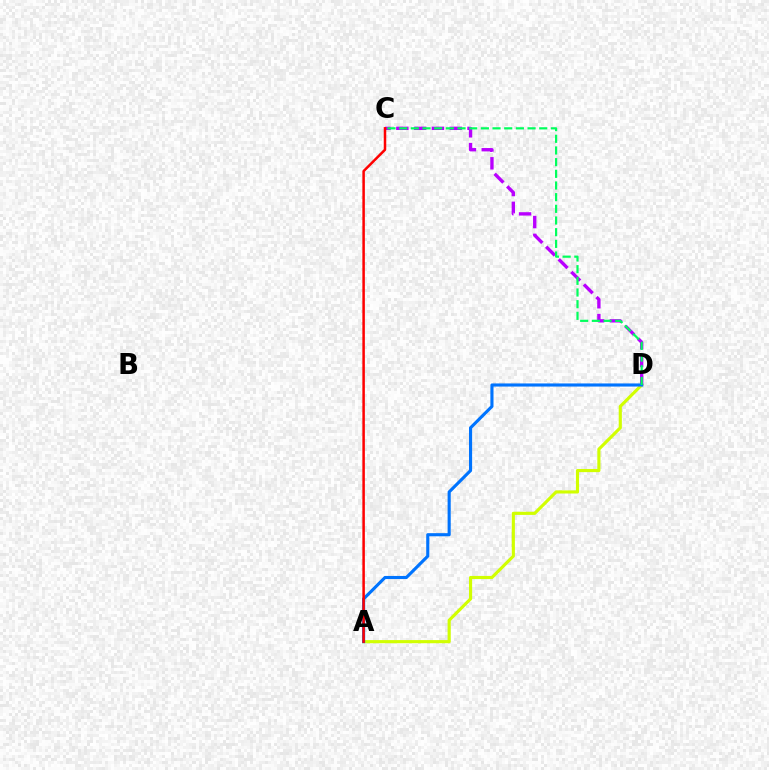{('A', 'D'): [{'color': '#d1ff00', 'line_style': 'solid', 'thickness': 2.26}, {'color': '#0074ff', 'line_style': 'solid', 'thickness': 2.24}], ('C', 'D'): [{'color': '#b900ff', 'line_style': 'dashed', 'thickness': 2.42}, {'color': '#00ff5c', 'line_style': 'dashed', 'thickness': 1.59}], ('A', 'C'): [{'color': '#ff0000', 'line_style': 'solid', 'thickness': 1.81}]}